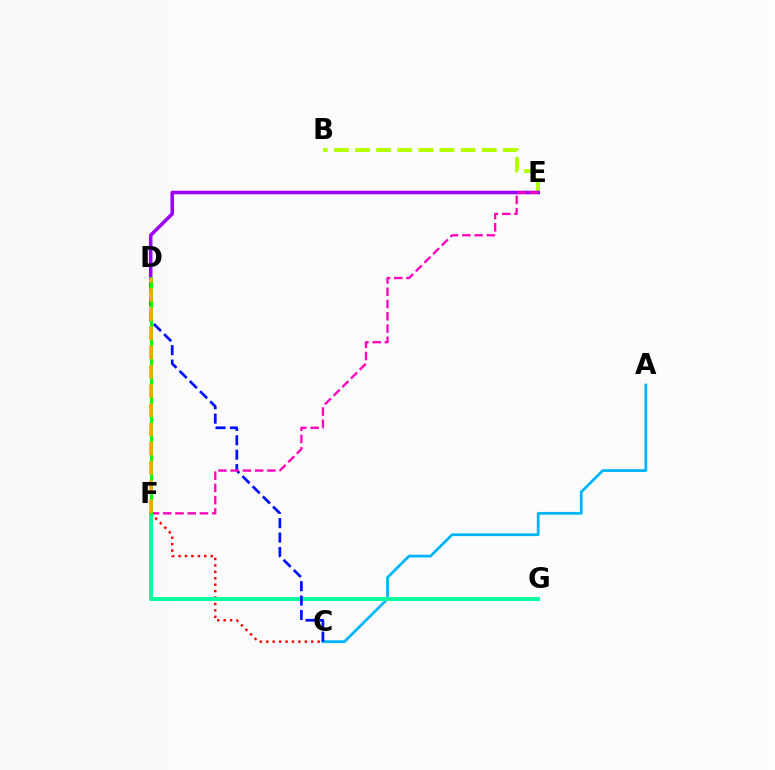{('B', 'E'): [{'color': '#b3ff00', 'line_style': 'dashed', 'thickness': 2.87}], ('D', 'E'): [{'color': '#9b00ff', 'line_style': 'solid', 'thickness': 2.55}], ('C', 'F'): [{'color': '#ff0000', 'line_style': 'dotted', 'thickness': 1.75}], ('A', 'C'): [{'color': '#00b5ff', 'line_style': 'solid', 'thickness': 2.0}], ('F', 'G'): [{'color': '#00ff9d', 'line_style': 'solid', 'thickness': 2.84}], ('C', 'D'): [{'color': '#0010ff', 'line_style': 'dashed', 'thickness': 1.96}], ('E', 'F'): [{'color': '#ff00bd', 'line_style': 'dashed', 'thickness': 1.66}], ('D', 'F'): [{'color': '#08ff00', 'line_style': 'solid', 'thickness': 2.22}, {'color': '#ffa500', 'line_style': 'dashed', 'thickness': 2.61}]}